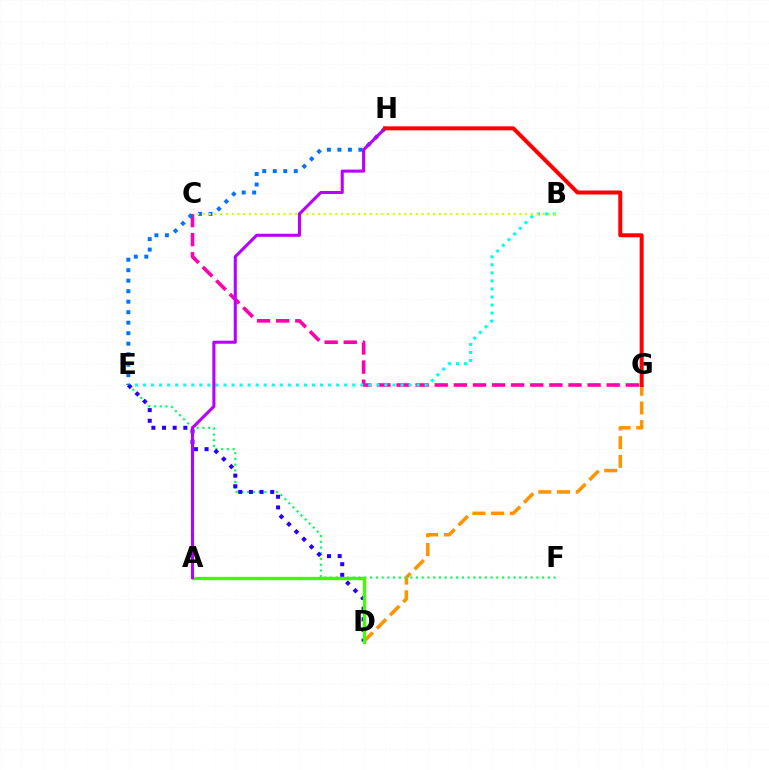{('C', 'G'): [{'color': '#ff00ac', 'line_style': 'dashed', 'thickness': 2.6}], ('D', 'G'): [{'color': '#ff9400', 'line_style': 'dashed', 'thickness': 2.54}], ('B', 'E'): [{'color': '#00fff6', 'line_style': 'dotted', 'thickness': 2.19}], ('E', 'F'): [{'color': '#00ff5c', 'line_style': 'dotted', 'thickness': 1.56}], ('D', 'E'): [{'color': '#2500ff', 'line_style': 'dotted', 'thickness': 2.9}], ('E', 'H'): [{'color': '#0074ff', 'line_style': 'dotted', 'thickness': 2.85}], ('A', 'D'): [{'color': '#3dff00', 'line_style': 'solid', 'thickness': 2.38}], ('B', 'C'): [{'color': '#d1ff00', 'line_style': 'dotted', 'thickness': 1.56}], ('A', 'H'): [{'color': '#b900ff', 'line_style': 'solid', 'thickness': 2.21}], ('G', 'H'): [{'color': '#ff0000', 'line_style': 'solid', 'thickness': 2.88}]}